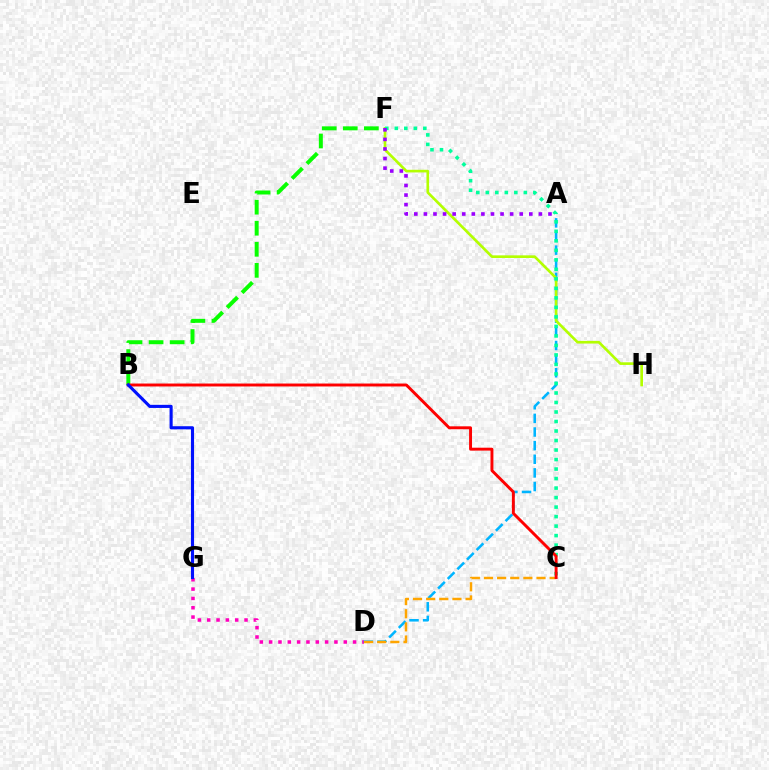{('D', 'G'): [{'color': '#ff00bd', 'line_style': 'dotted', 'thickness': 2.53}], ('B', 'F'): [{'color': '#08ff00', 'line_style': 'dashed', 'thickness': 2.86}], ('A', 'D'): [{'color': '#00b5ff', 'line_style': 'dashed', 'thickness': 1.85}], ('F', 'H'): [{'color': '#b3ff00', 'line_style': 'solid', 'thickness': 1.91}], ('C', 'F'): [{'color': '#00ff9d', 'line_style': 'dotted', 'thickness': 2.58}], ('A', 'F'): [{'color': '#9b00ff', 'line_style': 'dotted', 'thickness': 2.6}], ('C', 'D'): [{'color': '#ffa500', 'line_style': 'dashed', 'thickness': 1.78}], ('B', 'C'): [{'color': '#ff0000', 'line_style': 'solid', 'thickness': 2.11}], ('B', 'G'): [{'color': '#0010ff', 'line_style': 'solid', 'thickness': 2.24}]}